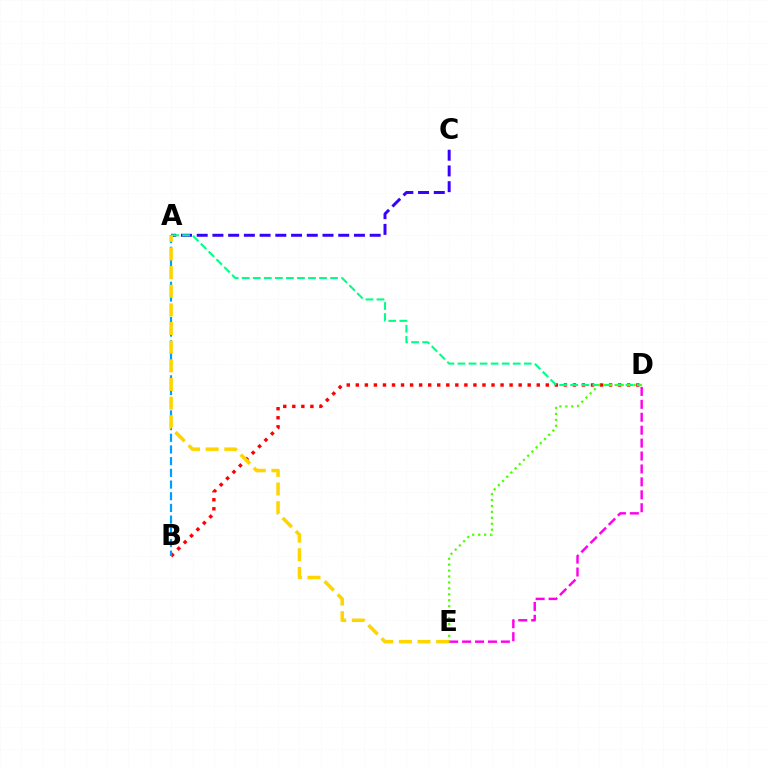{('B', 'D'): [{'color': '#ff0000', 'line_style': 'dotted', 'thickness': 2.46}], ('A', 'C'): [{'color': '#3700ff', 'line_style': 'dashed', 'thickness': 2.14}], ('A', 'D'): [{'color': '#00ff86', 'line_style': 'dashed', 'thickness': 1.5}], ('D', 'E'): [{'color': '#ff00ed', 'line_style': 'dashed', 'thickness': 1.76}, {'color': '#4fff00', 'line_style': 'dotted', 'thickness': 1.61}], ('A', 'B'): [{'color': '#009eff', 'line_style': 'dashed', 'thickness': 1.59}], ('A', 'E'): [{'color': '#ffd500', 'line_style': 'dashed', 'thickness': 2.53}]}